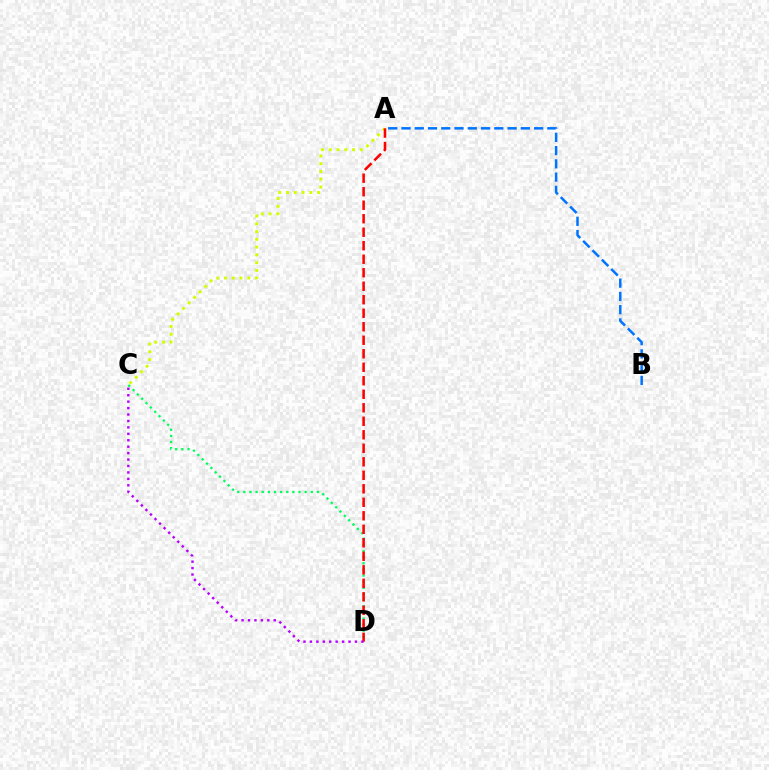{('C', 'D'): [{'color': '#00ff5c', 'line_style': 'dotted', 'thickness': 1.67}, {'color': '#b900ff', 'line_style': 'dotted', 'thickness': 1.75}], ('A', 'C'): [{'color': '#d1ff00', 'line_style': 'dotted', 'thickness': 2.11}], ('A', 'D'): [{'color': '#ff0000', 'line_style': 'dashed', 'thickness': 1.83}], ('A', 'B'): [{'color': '#0074ff', 'line_style': 'dashed', 'thickness': 1.8}]}